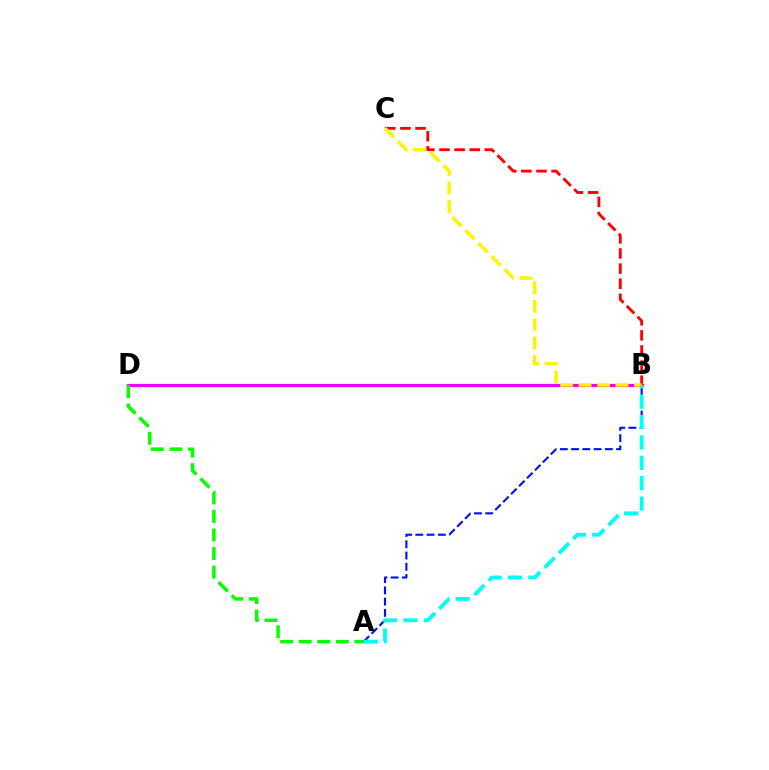{('B', 'D'): [{'color': '#ee00ff', 'line_style': 'solid', 'thickness': 2.28}], ('B', 'C'): [{'color': '#ff0000', 'line_style': 'dashed', 'thickness': 2.05}, {'color': '#fcf500', 'line_style': 'dashed', 'thickness': 2.51}], ('A', 'D'): [{'color': '#08ff00', 'line_style': 'dashed', 'thickness': 2.52}], ('A', 'B'): [{'color': '#0010ff', 'line_style': 'dashed', 'thickness': 1.53}, {'color': '#00fff6', 'line_style': 'dashed', 'thickness': 2.77}]}